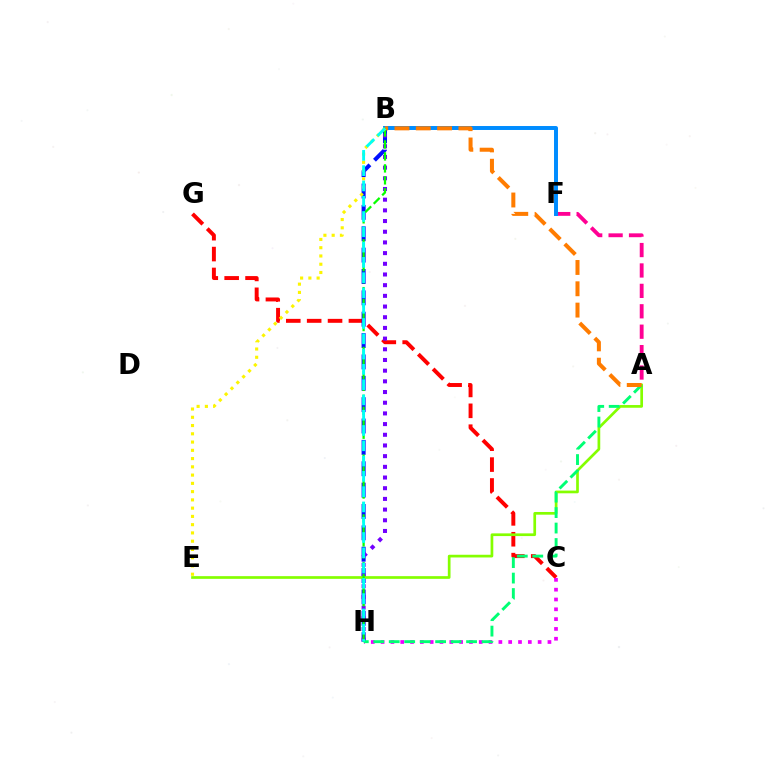{('C', 'G'): [{'color': '#ff0000', 'line_style': 'dashed', 'thickness': 2.84}], ('B', 'H'): [{'color': '#0010ff', 'line_style': 'dashed', 'thickness': 2.9}, {'color': '#7200ff', 'line_style': 'dotted', 'thickness': 2.9}, {'color': '#08ff00', 'line_style': 'dashed', 'thickness': 1.63}, {'color': '#00fff6', 'line_style': 'dashed', 'thickness': 2.08}], ('A', 'F'): [{'color': '#ff0094', 'line_style': 'dashed', 'thickness': 2.77}], ('A', 'E'): [{'color': '#84ff00', 'line_style': 'solid', 'thickness': 1.95}], ('C', 'H'): [{'color': '#ee00ff', 'line_style': 'dotted', 'thickness': 2.67}], ('A', 'H'): [{'color': '#00ff74', 'line_style': 'dashed', 'thickness': 2.1}], ('B', 'F'): [{'color': '#008cff', 'line_style': 'solid', 'thickness': 2.85}], ('A', 'B'): [{'color': '#ff7c00', 'line_style': 'dashed', 'thickness': 2.9}], ('B', 'E'): [{'color': '#fcf500', 'line_style': 'dotted', 'thickness': 2.24}]}